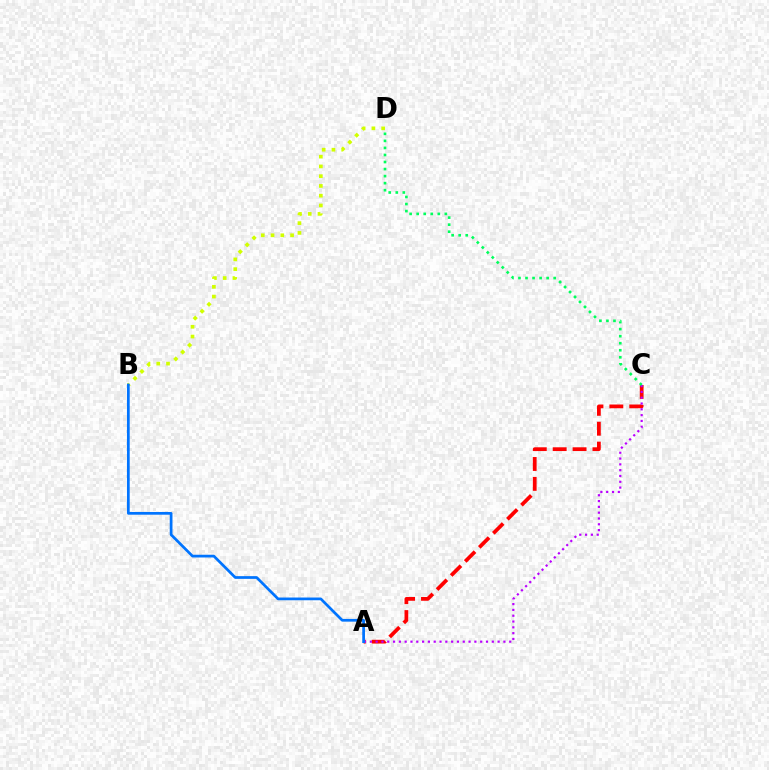{('A', 'C'): [{'color': '#ff0000', 'line_style': 'dashed', 'thickness': 2.7}, {'color': '#b900ff', 'line_style': 'dotted', 'thickness': 1.58}], ('C', 'D'): [{'color': '#00ff5c', 'line_style': 'dotted', 'thickness': 1.91}], ('B', 'D'): [{'color': '#d1ff00', 'line_style': 'dotted', 'thickness': 2.65}], ('A', 'B'): [{'color': '#0074ff', 'line_style': 'solid', 'thickness': 1.96}]}